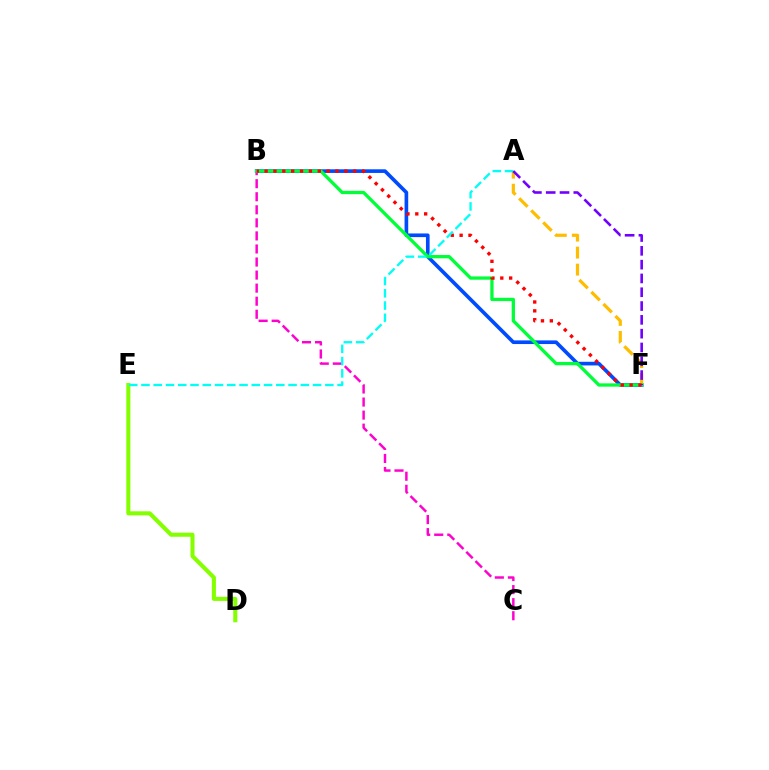{('B', 'F'): [{'color': '#004bff', 'line_style': 'solid', 'thickness': 2.63}, {'color': '#00ff39', 'line_style': 'solid', 'thickness': 2.38}, {'color': '#ff0000', 'line_style': 'dotted', 'thickness': 2.41}], ('A', 'F'): [{'color': '#ffbd00', 'line_style': 'dashed', 'thickness': 2.31}, {'color': '#7200ff', 'line_style': 'dashed', 'thickness': 1.88}], ('B', 'C'): [{'color': '#ff00cf', 'line_style': 'dashed', 'thickness': 1.77}], ('D', 'E'): [{'color': '#84ff00', 'line_style': 'solid', 'thickness': 2.93}], ('A', 'E'): [{'color': '#00fff6', 'line_style': 'dashed', 'thickness': 1.67}]}